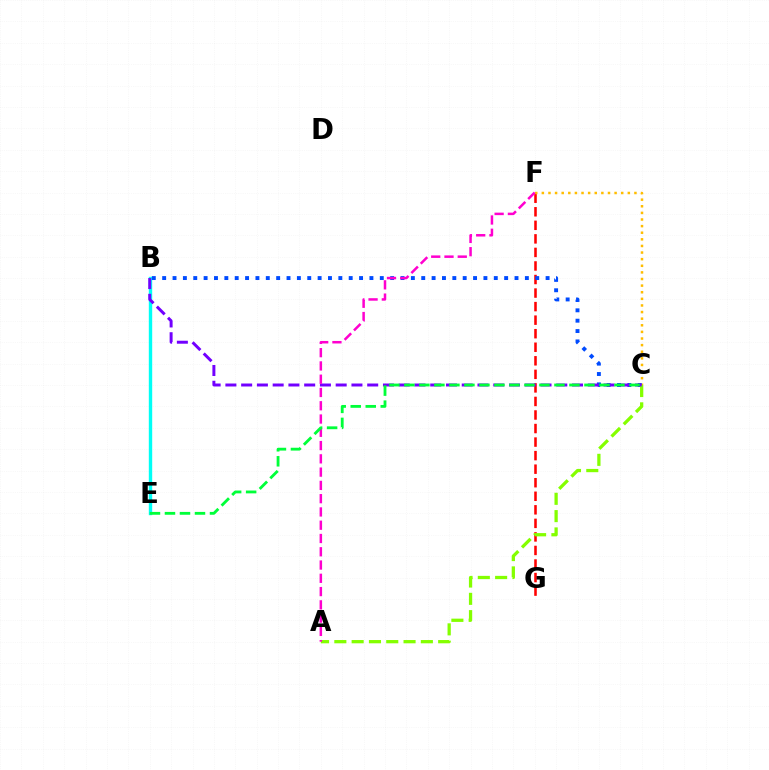{('B', 'E'): [{'color': '#00fff6', 'line_style': 'solid', 'thickness': 2.44}], ('F', 'G'): [{'color': '#ff0000', 'line_style': 'dashed', 'thickness': 1.84}], ('C', 'F'): [{'color': '#ffbd00', 'line_style': 'dotted', 'thickness': 1.8}], ('B', 'C'): [{'color': '#004bff', 'line_style': 'dotted', 'thickness': 2.82}, {'color': '#7200ff', 'line_style': 'dashed', 'thickness': 2.14}], ('A', 'C'): [{'color': '#84ff00', 'line_style': 'dashed', 'thickness': 2.35}], ('A', 'F'): [{'color': '#ff00cf', 'line_style': 'dashed', 'thickness': 1.8}], ('C', 'E'): [{'color': '#00ff39', 'line_style': 'dashed', 'thickness': 2.04}]}